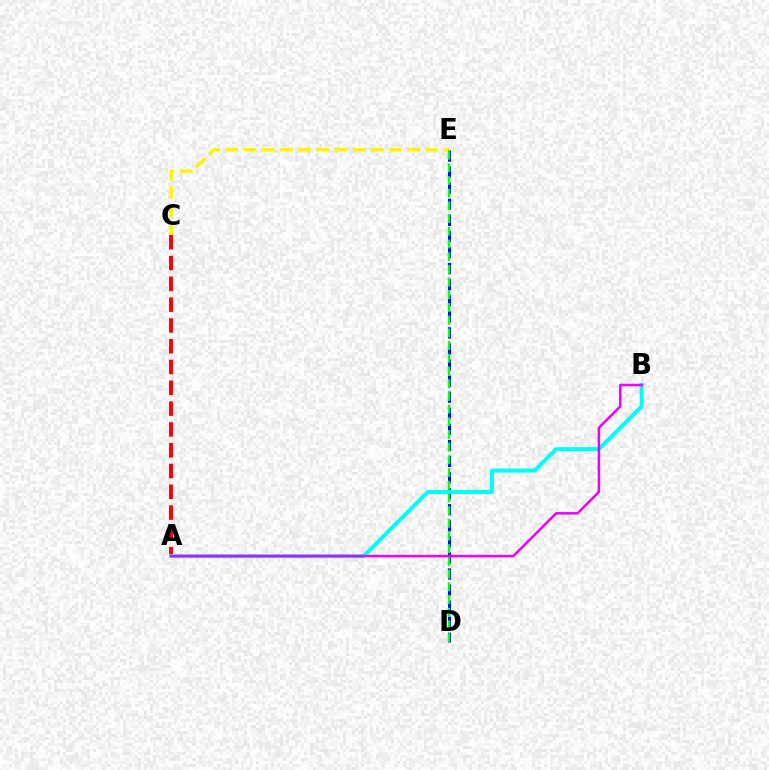{('C', 'E'): [{'color': '#fcf500', 'line_style': 'dashed', 'thickness': 2.47}], ('A', 'C'): [{'color': '#ff0000', 'line_style': 'dashed', 'thickness': 2.82}], ('D', 'E'): [{'color': '#0010ff', 'line_style': 'dashed', 'thickness': 2.18}, {'color': '#08ff00', 'line_style': 'dashed', 'thickness': 1.72}], ('A', 'B'): [{'color': '#00fff6', 'line_style': 'solid', 'thickness': 2.91}, {'color': '#ee00ff', 'line_style': 'solid', 'thickness': 1.8}]}